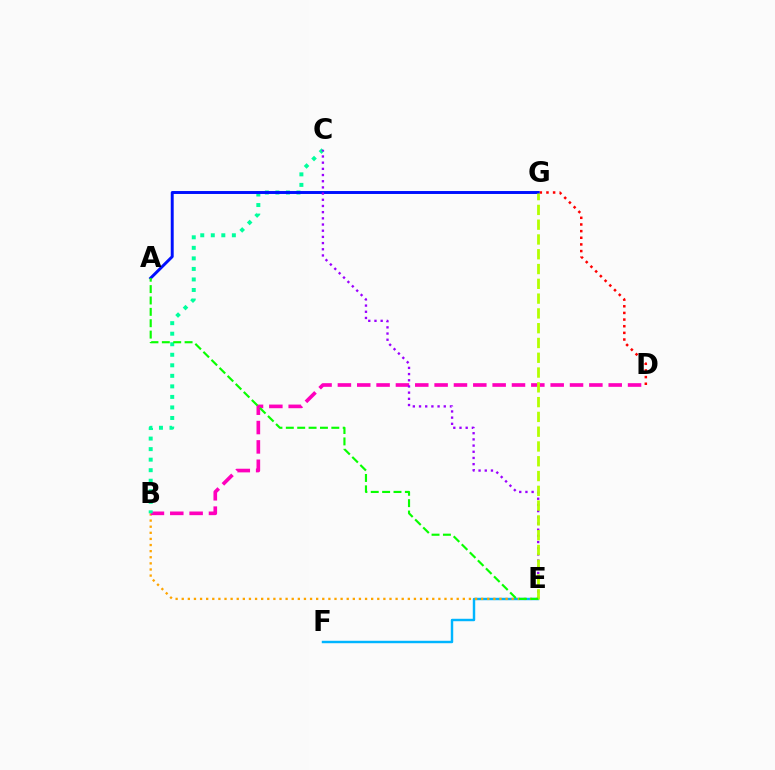{('E', 'F'): [{'color': '#00b5ff', 'line_style': 'solid', 'thickness': 1.76}], ('D', 'G'): [{'color': '#ff0000', 'line_style': 'dotted', 'thickness': 1.81}], ('B', 'E'): [{'color': '#ffa500', 'line_style': 'dotted', 'thickness': 1.66}], ('B', 'D'): [{'color': '#ff00bd', 'line_style': 'dashed', 'thickness': 2.63}], ('B', 'C'): [{'color': '#00ff9d', 'line_style': 'dotted', 'thickness': 2.86}], ('A', 'G'): [{'color': '#0010ff', 'line_style': 'solid', 'thickness': 2.12}], ('C', 'E'): [{'color': '#9b00ff', 'line_style': 'dotted', 'thickness': 1.68}], ('E', 'G'): [{'color': '#b3ff00', 'line_style': 'dashed', 'thickness': 2.01}], ('A', 'E'): [{'color': '#08ff00', 'line_style': 'dashed', 'thickness': 1.55}]}